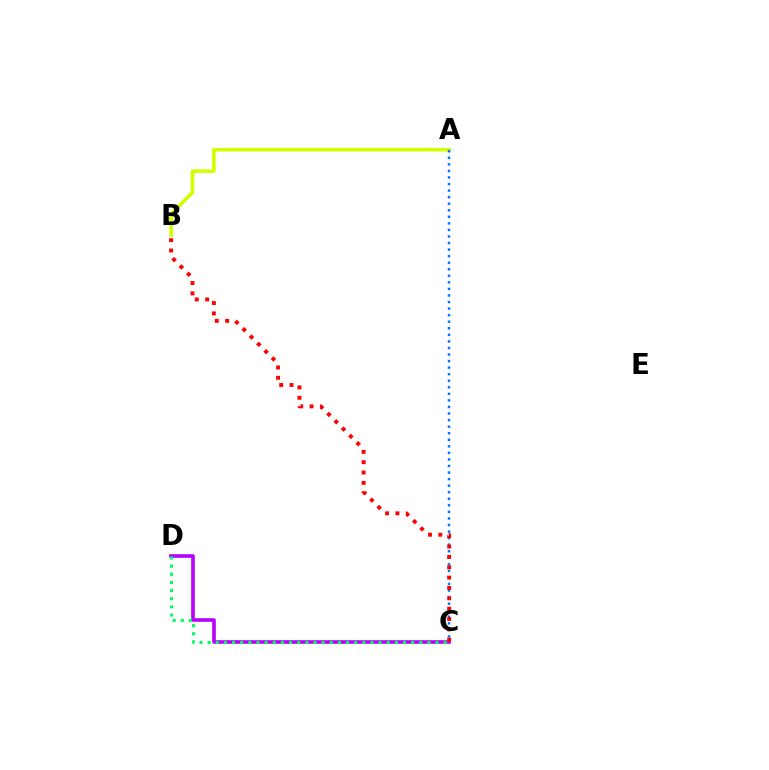{('C', 'D'): [{'color': '#b900ff', 'line_style': 'solid', 'thickness': 2.6}, {'color': '#00ff5c', 'line_style': 'dotted', 'thickness': 2.21}], ('A', 'B'): [{'color': '#d1ff00', 'line_style': 'solid', 'thickness': 2.59}], ('A', 'C'): [{'color': '#0074ff', 'line_style': 'dotted', 'thickness': 1.78}], ('B', 'C'): [{'color': '#ff0000', 'line_style': 'dotted', 'thickness': 2.81}]}